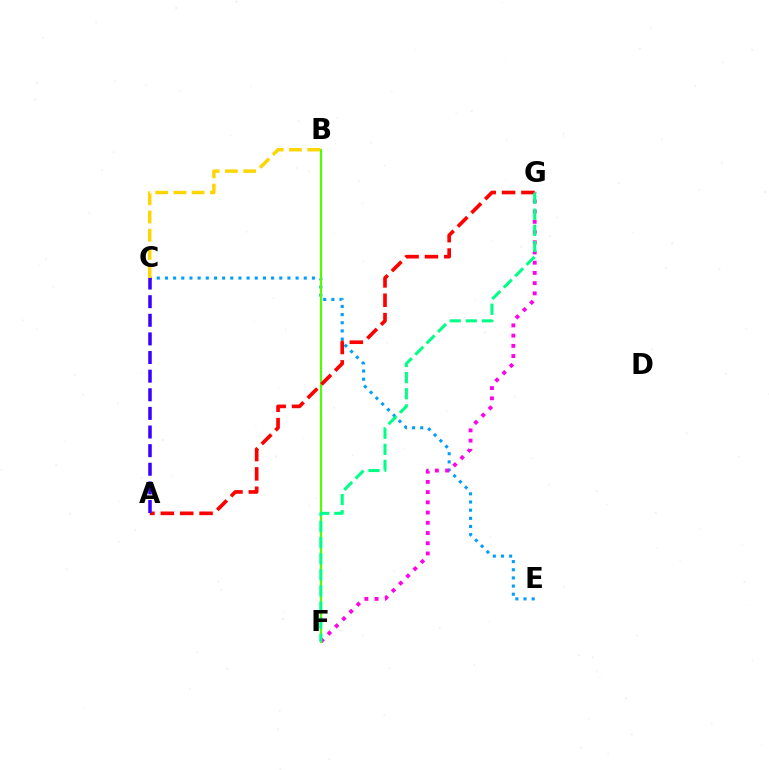{('C', 'E'): [{'color': '#009eff', 'line_style': 'dotted', 'thickness': 2.22}], ('F', 'G'): [{'color': '#ff00ed', 'line_style': 'dotted', 'thickness': 2.78}, {'color': '#00ff86', 'line_style': 'dashed', 'thickness': 2.19}], ('B', 'F'): [{'color': '#4fff00', 'line_style': 'solid', 'thickness': 1.54}], ('A', 'G'): [{'color': '#ff0000', 'line_style': 'dashed', 'thickness': 2.63}], ('B', 'C'): [{'color': '#ffd500', 'line_style': 'dashed', 'thickness': 2.48}], ('A', 'C'): [{'color': '#3700ff', 'line_style': 'dashed', 'thickness': 2.53}]}